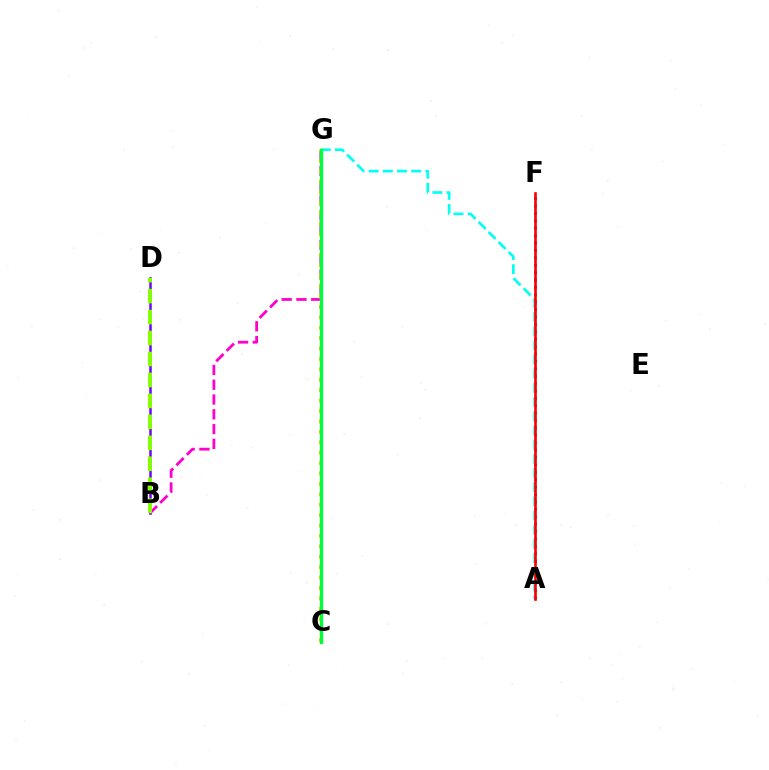{('B', 'D'): [{'color': '#7200ff', 'line_style': 'solid', 'thickness': 1.8}, {'color': '#84ff00', 'line_style': 'dashed', 'thickness': 2.85}], ('A', 'F'): [{'color': '#004bff', 'line_style': 'dotted', 'thickness': 2.01}, {'color': '#ff0000', 'line_style': 'solid', 'thickness': 1.91}], ('B', 'G'): [{'color': '#ff00cf', 'line_style': 'dashed', 'thickness': 2.01}], ('A', 'G'): [{'color': '#00fff6', 'line_style': 'dashed', 'thickness': 1.93}], ('C', 'G'): [{'color': '#ffbd00', 'line_style': 'dotted', 'thickness': 2.83}, {'color': '#00ff39', 'line_style': 'solid', 'thickness': 2.4}]}